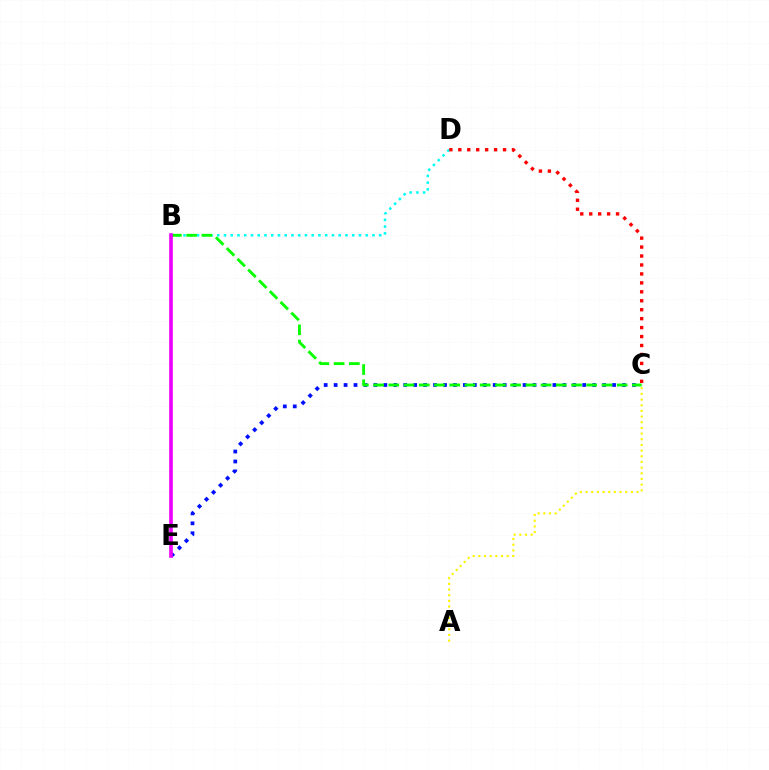{('A', 'C'): [{'color': '#fcf500', 'line_style': 'dotted', 'thickness': 1.54}], ('B', 'D'): [{'color': '#00fff6', 'line_style': 'dotted', 'thickness': 1.83}], ('C', 'E'): [{'color': '#0010ff', 'line_style': 'dotted', 'thickness': 2.7}], ('B', 'C'): [{'color': '#08ff00', 'line_style': 'dashed', 'thickness': 2.07}], ('B', 'E'): [{'color': '#ee00ff', 'line_style': 'solid', 'thickness': 2.62}], ('C', 'D'): [{'color': '#ff0000', 'line_style': 'dotted', 'thickness': 2.43}]}